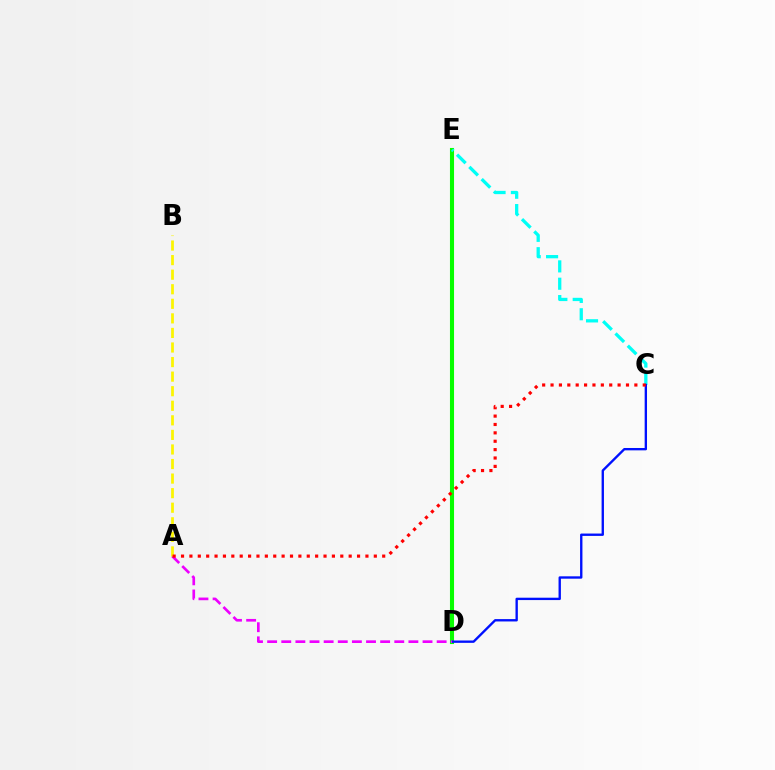{('D', 'E'): [{'color': '#08ff00', 'line_style': 'solid', 'thickness': 2.94}], ('C', 'E'): [{'color': '#00fff6', 'line_style': 'dashed', 'thickness': 2.36}], ('C', 'D'): [{'color': '#0010ff', 'line_style': 'solid', 'thickness': 1.7}], ('A', 'D'): [{'color': '#ee00ff', 'line_style': 'dashed', 'thickness': 1.92}], ('A', 'B'): [{'color': '#fcf500', 'line_style': 'dashed', 'thickness': 1.98}], ('A', 'C'): [{'color': '#ff0000', 'line_style': 'dotted', 'thickness': 2.28}]}